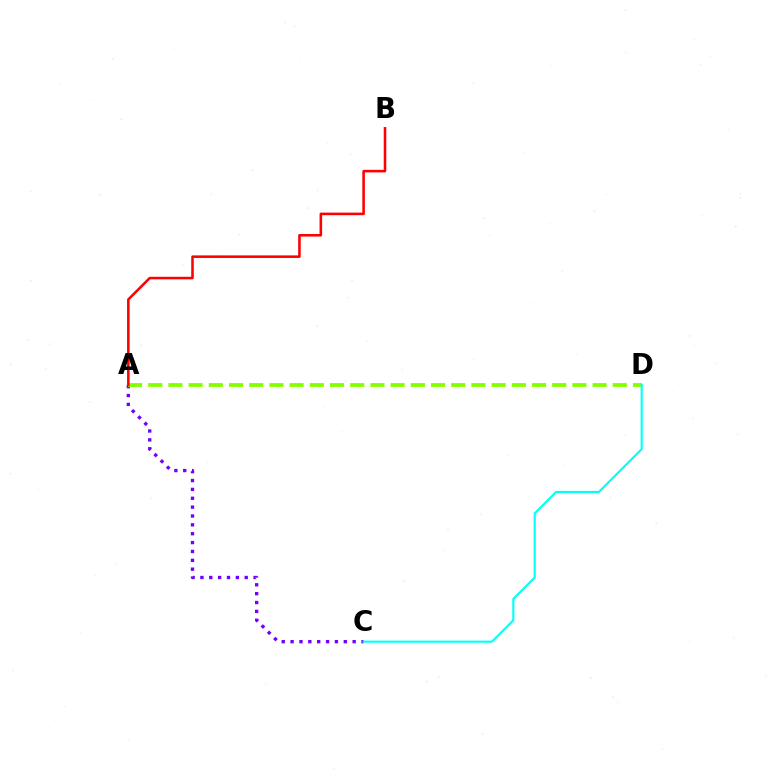{('A', 'C'): [{'color': '#7200ff', 'line_style': 'dotted', 'thickness': 2.41}], ('A', 'D'): [{'color': '#84ff00', 'line_style': 'dashed', 'thickness': 2.74}], ('A', 'B'): [{'color': '#ff0000', 'line_style': 'solid', 'thickness': 1.84}], ('C', 'D'): [{'color': '#00fff6', 'line_style': 'solid', 'thickness': 1.53}]}